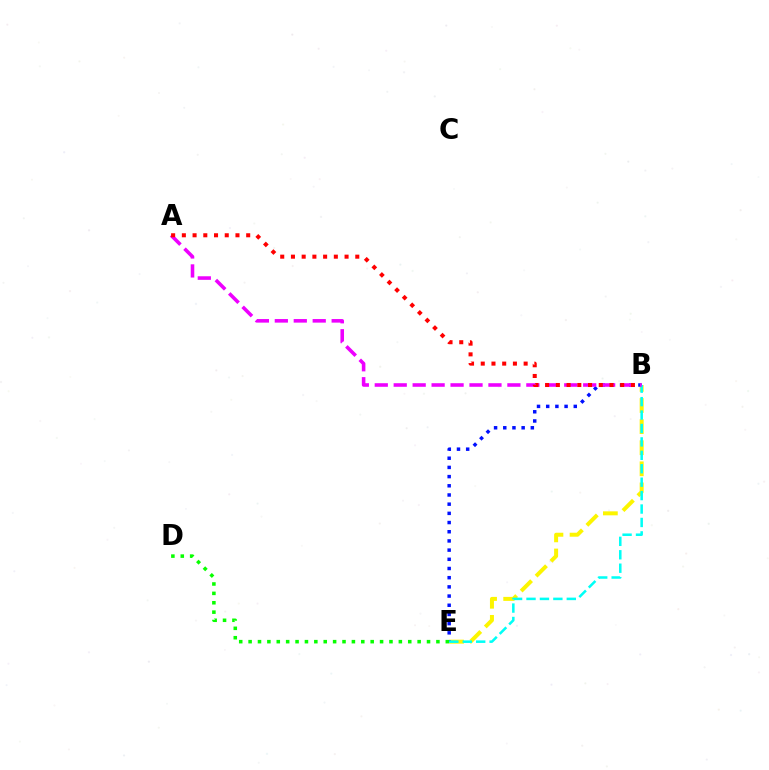{('B', 'E'): [{'color': '#fcf500', 'line_style': 'dashed', 'thickness': 2.87}, {'color': '#0010ff', 'line_style': 'dotted', 'thickness': 2.5}, {'color': '#00fff6', 'line_style': 'dashed', 'thickness': 1.82}], ('D', 'E'): [{'color': '#08ff00', 'line_style': 'dotted', 'thickness': 2.55}], ('A', 'B'): [{'color': '#ee00ff', 'line_style': 'dashed', 'thickness': 2.57}, {'color': '#ff0000', 'line_style': 'dotted', 'thickness': 2.91}]}